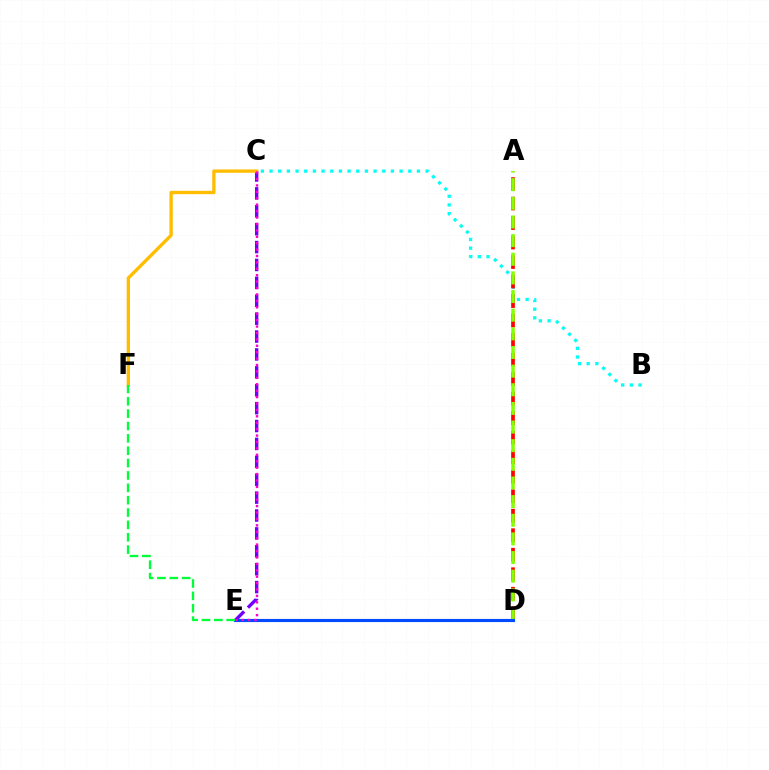{('B', 'C'): [{'color': '#00fff6', 'line_style': 'dotted', 'thickness': 2.36}], ('C', 'E'): [{'color': '#7200ff', 'line_style': 'dashed', 'thickness': 2.43}, {'color': '#ff00cf', 'line_style': 'dotted', 'thickness': 1.74}], ('A', 'D'): [{'color': '#ff0000', 'line_style': 'dashed', 'thickness': 2.65}, {'color': '#84ff00', 'line_style': 'dashed', 'thickness': 2.53}], ('C', 'F'): [{'color': '#ffbd00', 'line_style': 'solid', 'thickness': 2.4}], ('D', 'E'): [{'color': '#004bff', 'line_style': 'solid', 'thickness': 2.25}], ('E', 'F'): [{'color': '#00ff39', 'line_style': 'dashed', 'thickness': 1.68}]}